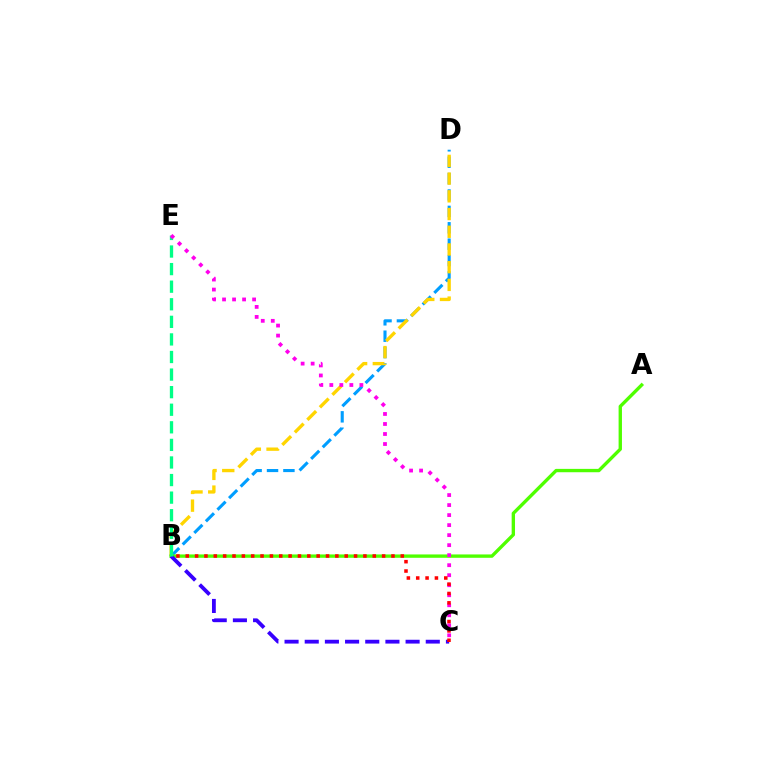{('B', 'D'): [{'color': '#009eff', 'line_style': 'dashed', 'thickness': 2.23}, {'color': '#ffd500', 'line_style': 'dashed', 'thickness': 2.41}], ('A', 'B'): [{'color': '#4fff00', 'line_style': 'solid', 'thickness': 2.42}], ('B', 'C'): [{'color': '#3700ff', 'line_style': 'dashed', 'thickness': 2.74}, {'color': '#ff0000', 'line_style': 'dotted', 'thickness': 2.54}], ('B', 'E'): [{'color': '#00ff86', 'line_style': 'dashed', 'thickness': 2.39}], ('C', 'E'): [{'color': '#ff00ed', 'line_style': 'dotted', 'thickness': 2.72}]}